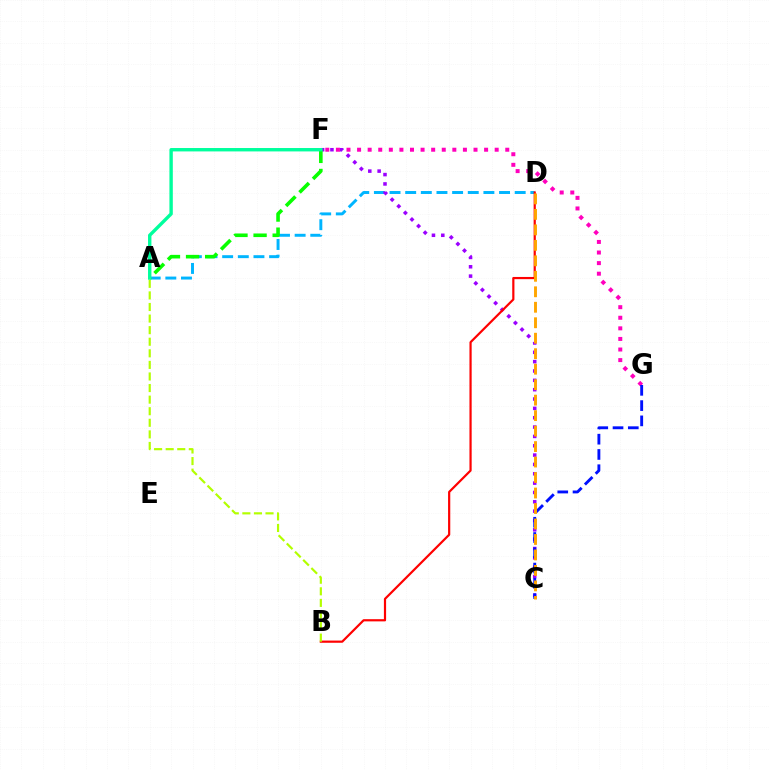{('A', 'D'): [{'color': '#00b5ff', 'line_style': 'dashed', 'thickness': 2.13}], ('C', 'F'): [{'color': '#9b00ff', 'line_style': 'dotted', 'thickness': 2.54}], ('F', 'G'): [{'color': '#ff00bd', 'line_style': 'dotted', 'thickness': 2.88}], ('C', 'G'): [{'color': '#0010ff', 'line_style': 'dashed', 'thickness': 2.07}], ('A', 'F'): [{'color': '#08ff00', 'line_style': 'dashed', 'thickness': 2.59}, {'color': '#00ff9d', 'line_style': 'solid', 'thickness': 2.44}], ('B', 'D'): [{'color': '#ff0000', 'line_style': 'solid', 'thickness': 1.58}], ('A', 'B'): [{'color': '#b3ff00', 'line_style': 'dashed', 'thickness': 1.57}], ('C', 'D'): [{'color': '#ffa500', 'line_style': 'dashed', 'thickness': 2.1}]}